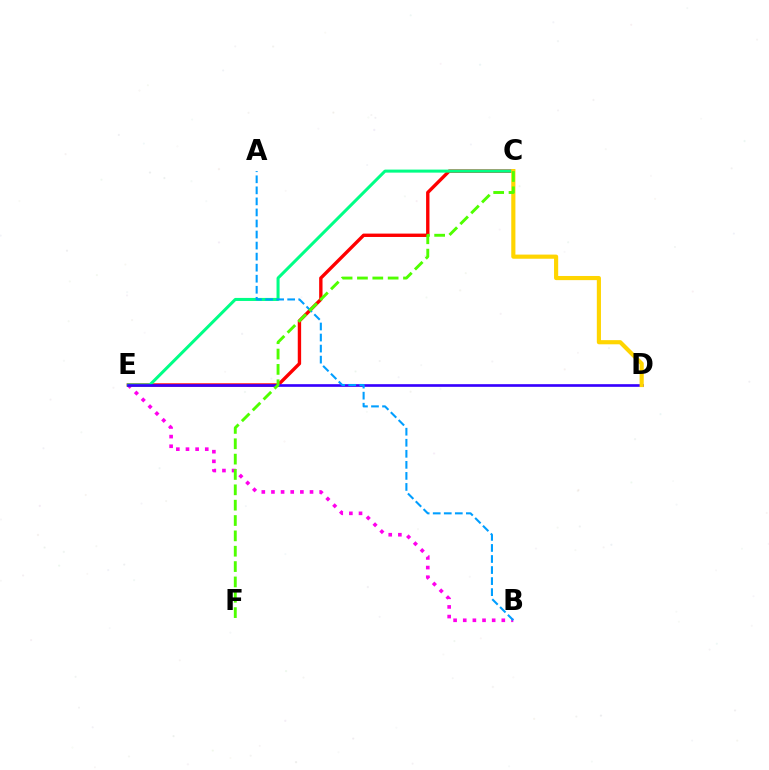{('B', 'E'): [{'color': '#ff00ed', 'line_style': 'dotted', 'thickness': 2.62}], ('C', 'E'): [{'color': '#ff0000', 'line_style': 'solid', 'thickness': 2.43}, {'color': '#00ff86', 'line_style': 'solid', 'thickness': 2.18}], ('D', 'E'): [{'color': '#3700ff', 'line_style': 'solid', 'thickness': 1.92}], ('C', 'D'): [{'color': '#ffd500', 'line_style': 'solid', 'thickness': 2.98}], ('A', 'B'): [{'color': '#009eff', 'line_style': 'dashed', 'thickness': 1.5}], ('C', 'F'): [{'color': '#4fff00', 'line_style': 'dashed', 'thickness': 2.09}]}